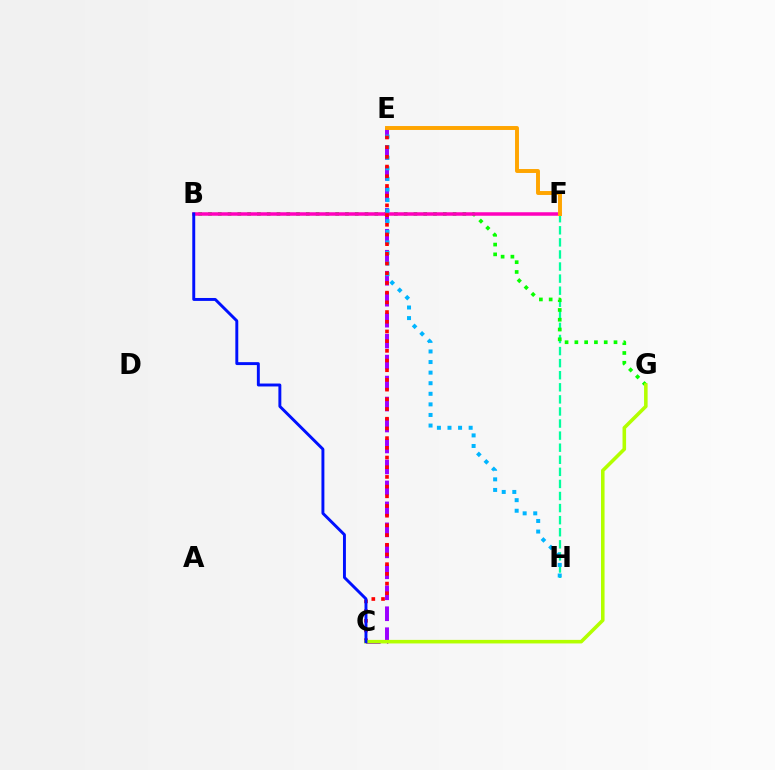{('C', 'E'): [{'color': '#9b00ff', 'line_style': 'dashed', 'thickness': 2.85}, {'color': '#ff0000', 'line_style': 'dotted', 'thickness': 2.63}], ('F', 'H'): [{'color': '#00ff9d', 'line_style': 'dashed', 'thickness': 1.64}], ('B', 'G'): [{'color': '#08ff00', 'line_style': 'dotted', 'thickness': 2.66}], ('B', 'F'): [{'color': '#ff00bd', 'line_style': 'solid', 'thickness': 2.53}], ('E', 'H'): [{'color': '#00b5ff', 'line_style': 'dotted', 'thickness': 2.88}], ('C', 'G'): [{'color': '#b3ff00', 'line_style': 'solid', 'thickness': 2.56}], ('E', 'F'): [{'color': '#ffa500', 'line_style': 'solid', 'thickness': 2.83}], ('B', 'C'): [{'color': '#0010ff', 'line_style': 'solid', 'thickness': 2.11}]}